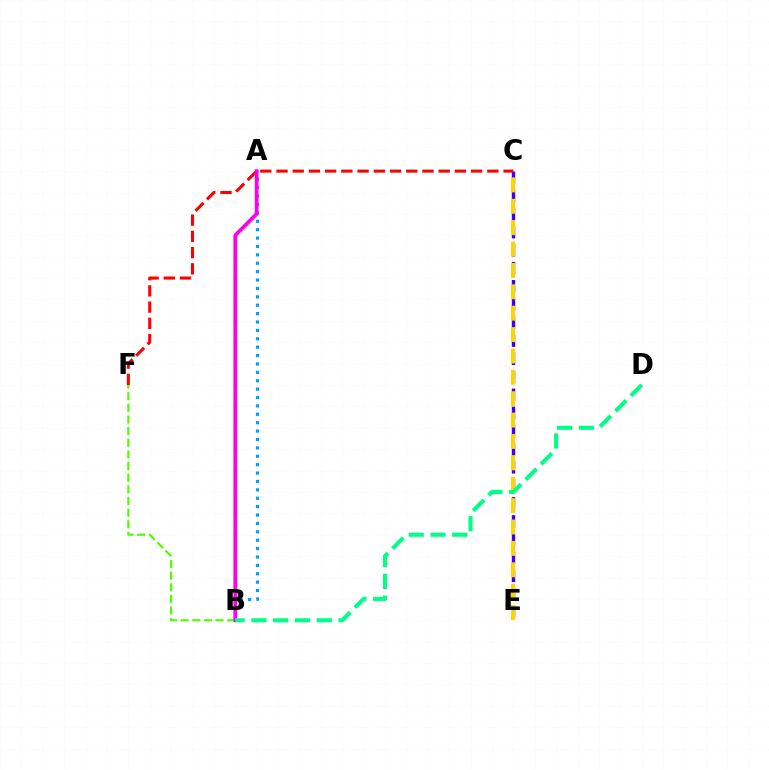{('C', 'E'): [{'color': '#3700ff', 'line_style': 'dashed', 'thickness': 2.46}, {'color': '#ffd500', 'line_style': 'dashed', 'thickness': 2.9}], ('B', 'F'): [{'color': '#4fff00', 'line_style': 'dashed', 'thickness': 1.58}], ('A', 'B'): [{'color': '#009eff', 'line_style': 'dotted', 'thickness': 2.28}, {'color': '#ff00ed', 'line_style': 'solid', 'thickness': 2.72}], ('C', 'F'): [{'color': '#ff0000', 'line_style': 'dashed', 'thickness': 2.2}], ('B', 'D'): [{'color': '#00ff86', 'line_style': 'dashed', 'thickness': 2.96}]}